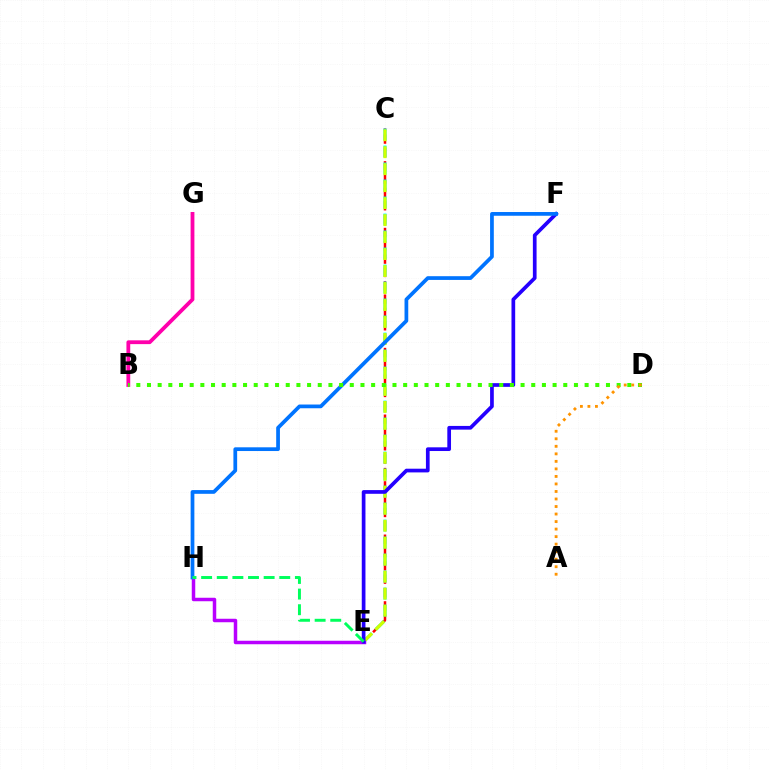{('C', 'E'): [{'color': '#ff0000', 'line_style': 'dashed', 'thickness': 1.81}, {'color': '#00fff6', 'line_style': 'dashed', 'thickness': 2.31}, {'color': '#d1ff00', 'line_style': 'dashed', 'thickness': 2.31}], ('B', 'G'): [{'color': '#ff00ac', 'line_style': 'solid', 'thickness': 2.74}], ('E', 'H'): [{'color': '#b900ff', 'line_style': 'solid', 'thickness': 2.51}, {'color': '#00ff5c', 'line_style': 'dashed', 'thickness': 2.12}], ('E', 'F'): [{'color': '#2500ff', 'line_style': 'solid', 'thickness': 2.67}], ('F', 'H'): [{'color': '#0074ff', 'line_style': 'solid', 'thickness': 2.69}], ('B', 'D'): [{'color': '#3dff00', 'line_style': 'dotted', 'thickness': 2.9}], ('A', 'D'): [{'color': '#ff9400', 'line_style': 'dotted', 'thickness': 2.04}]}